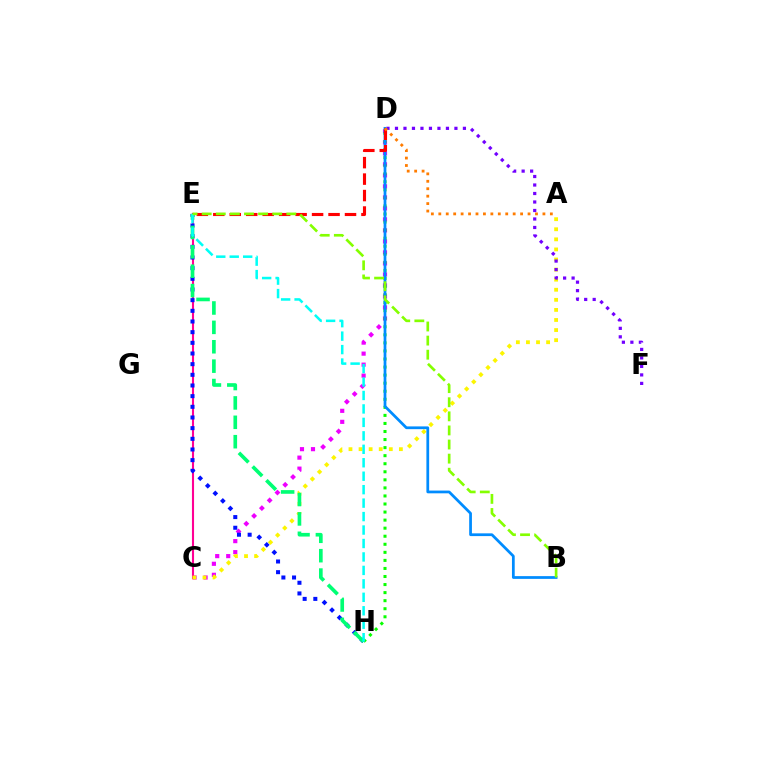{('C', 'D'): [{'color': '#ee00ff', 'line_style': 'dotted', 'thickness': 2.99}], ('C', 'E'): [{'color': '#ff0094', 'line_style': 'solid', 'thickness': 1.51}], ('A', 'C'): [{'color': '#fcf500', 'line_style': 'dotted', 'thickness': 2.74}], ('D', 'H'): [{'color': '#08ff00', 'line_style': 'dotted', 'thickness': 2.19}], ('E', 'H'): [{'color': '#0010ff', 'line_style': 'dotted', 'thickness': 2.9}, {'color': '#00ff74', 'line_style': 'dashed', 'thickness': 2.63}, {'color': '#00fff6', 'line_style': 'dashed', 'thickness': 1.83}], ('B', 'D'): [{'color': '#008cff', 'line_style': 'solid', 'thickness': 1.98}], ('D', 'F'): [{'color': '#7200ff', 'line_style': 'dotted', 'thickness': 2.31}], ('D', 'E'): [{'color': '#ff0000', 'line_style': 'dashed', 'thickness': 2.24}], ('A', 'D'): [{'color': '#ff7c00', 'line_style': 'dotted', 'thickness': 2.02}], ('B', 'E'): [{'color': '#84ff00', 'line_style': 'dashed', 'thickness': 1.92}]}